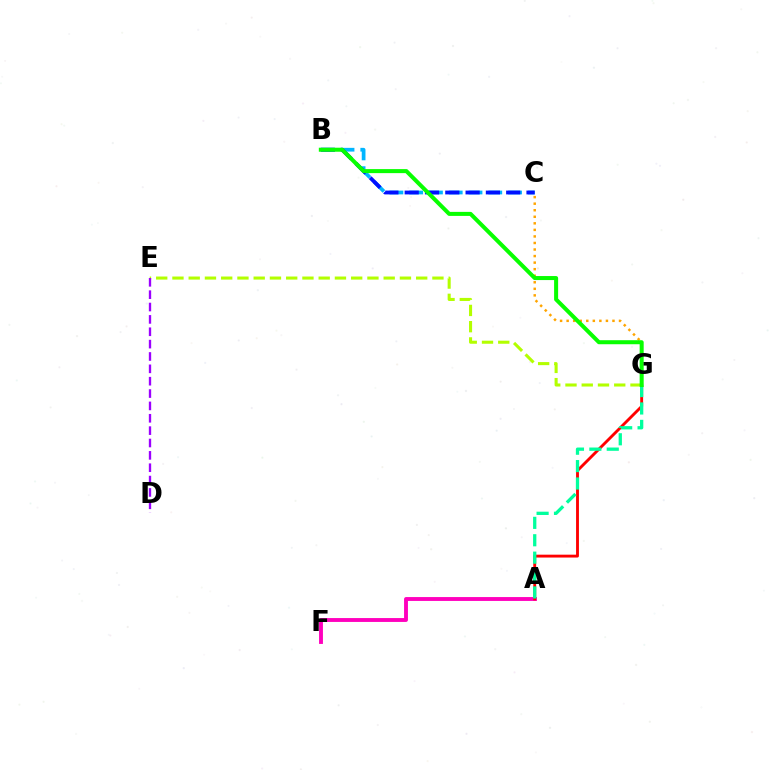{('A', 'F'): [{'color': '#ff00bd', 'line_style': 'solid', 'thickness': 2.79}], ('B', 'C'): [{'color': '#00b5ff', 'line_style': 'dashed', 'thickness': 2.69}, {'color': '#0010ff', 'line_style': 'dashed', 'thickness': 2.76}], ('A', 'G'): [{'color': '#ff0000', 'line_style': 'solid', 'thickness': 2.06}, {'color': '#00ff9d', 'line_style': 'dashed', 'thickness': 2.36}], ('E', 'G'): [{'color': '#b3ff00', 'line_style': 'dashed', 'thickness': 2.21}], ('C', 'G'): [{'color': '#ffa500', 'line_style': 'dotted', 'thickness': 1.78}], ('D', 'E'): [{'color': '#9b00ff', 'line_style': 'dashed', 'thickness': 1.68}], ('B', 'G'): [{'color': '#08ff00', 'line_style': 'solid', 'thickness': 2.9}]}